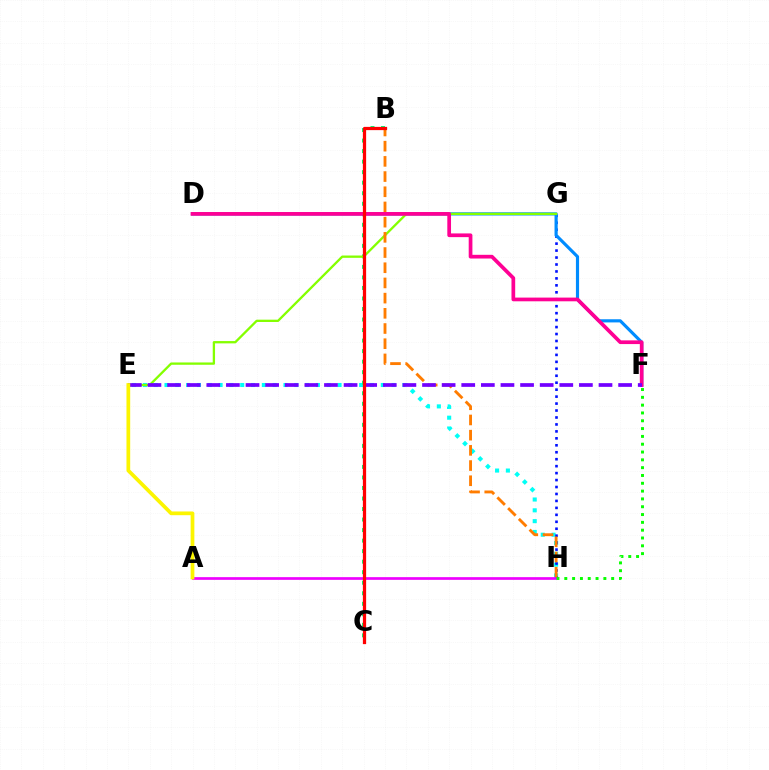{('E', 'H'): [{'color': '#00fff6', 'line_style': 'dotted', 'thickness': 2.94}], ('G', 'H'): [{'color': '#0010ff', 'line_style': 'dotted', 'thickness': 1.89}], ('B', 'C'): [{'color': '#00ff74', 'line_style': 'dotted', 'thickness': 2.86}, {'color': '#ff0000', 'line_style': 'solid', 'thickness': 2.34}], ('D', 'F'): [{'color': '#008cff', 'line_style': 'solid', 'thickness': 2.27}, {'color': '#ff0094', 'line_style': 'solid', 'thickness': 2.67}], ('E', 'G'): [{'color': '#84ff00', 'line_style': 'solid', 'thickness': 1.66}], ('B', 'H'): [{'color': '#ff7c00', 'line_style': 'dashed', 'thickness': 2.06}], ('A', 'H'): [{'color': '#ee00ff', 'line_style': 'solid', 'thickness': 1.94}], ('E', 'F'): [{'color': '#7200ff', 'line_style': 'dashed', 'thickness': 2.66}], ('A', 'E'): [{'color': '#fcf500', 'line_style': 'solid', 'thickness': 2.68}], ('F', 'H'): [{'color': '#08ff00', 'line_style': 'dotted', 'thickness': 2.12}]}